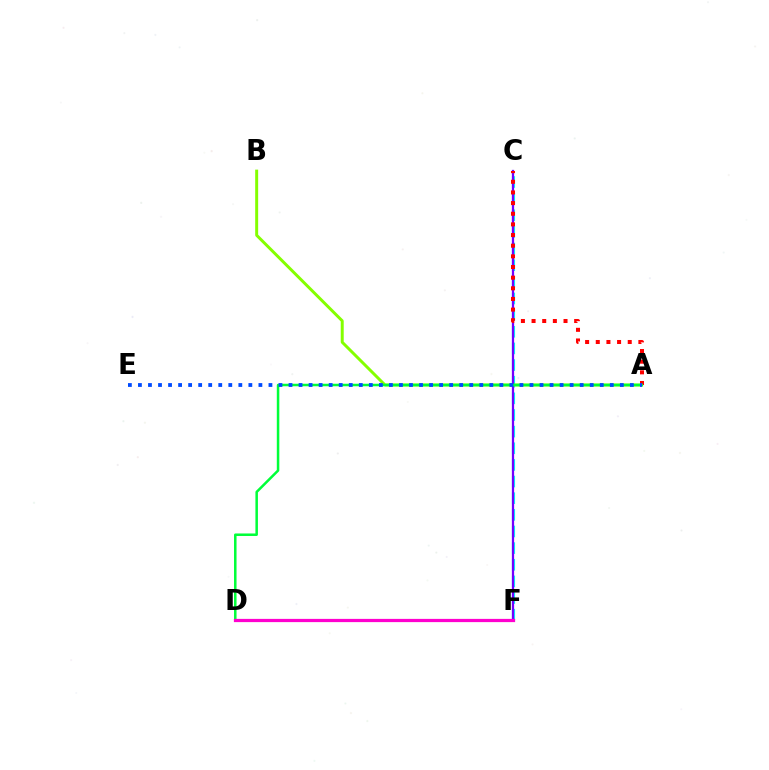{('C', 'F'): [{'color': '#00fff6', 'line_style': 'dashed', 'thickness': 2.26}, {'color': '#7200ff', 'line_style': 'solid', 'thickness': 1.63}], ('A', 'B'): [{'color': '#84ff00', 'line_style': 'solid', 'thickness': 2.14}], ('D', 'F'): [{'color': '#ffbd00', 'line_style': 'dashed', 'thickness': 1.91}, {'color': '#ff00cf', 'line_style': 'solid', 'thickness': 2.33}], ('A', 'C'): [{'color': '#ff0000', 'line_style': 'dotted', 'thickness': 2.89}], ('A', 'D'): [{'color': '#00ff39', 'line_style': 'solid', 'thickness': 1.81}], ('A', 'E'): [{'color': '#004bff', 'line_style': 'dotted', 'thickness': 2.73}]}